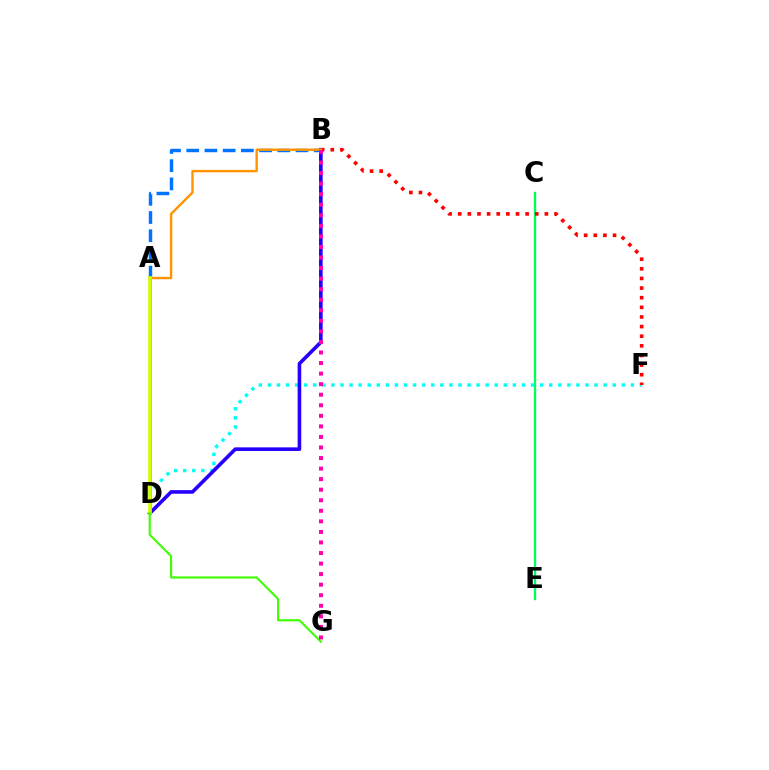{('C', 'E'): [{'color': '#00ff5c', 'line_style': 'solid', 'thickness': 1.7}], ('D', 'F'): [{'color': '#00fff6', 'line_style': 'dotted', 'thickness': 2.47}], ('A', 'D'): [{'color': '#b900ff', 'line_style': 'solid', 'thickness': 2.15}, {'color': '#d1ff00', 'line_style': 'solid', 'thickness': 2.64}], ('B', 'D'): [{'color': '#2500ff', 'line_style': 'solid', 'thickness': 2.61}], ('B', 'F'): [{'color': '#ff0000', 'line_style': 'dotted', 'thickness': 2.62}], ('A', 'B'): [{'color': '#0074ff', 'line_style': 'dashed', 'thickness': 2.47}, {'color': '#ff9400', 'line_style': 'solid', 'thickness': 1.73}], ('D', 'G'): [{'color': '#3dff00', 'line_style': 'solid', 'thickness': 1.53}], ('B', 'G'): [{'color': '#ff00ac', 'line_style': 'dotted', 'thickness': 2.87}]}